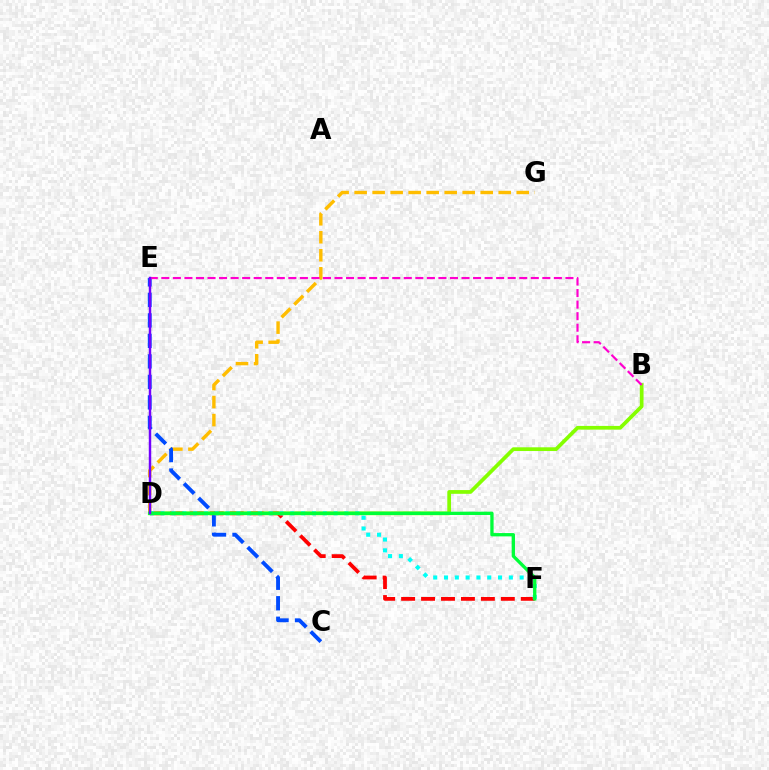{('D', 'G'): [{'color': '#ffbd00', 'line_style': 'dashed', 'thickness': 2.45}], ('D', 'F'): [{'color': '#ff0000', 'line_style': 'dashed', 'thickness': 2.71}, {'color': '#00fff6', 'line_style': 'dotted', 'thickness': 2.94}, {'color': '#00ff39', 'line_style': 'solid', 'thickness': 2.38}], ('C', 'E'): [{'color': '#004bff', 'line_style': 'dashed', 'thickness': 2.79}], ('B', 'D'): [{'color': '#84ff00', 'line_style': 'solid', 'thickness': 2.68}], ('B', 'E'): [{'color': '#ff00cf', 'line_style': 'dashed', 'thickness': 1.57}], ('D', 'E'): [{'color': '#7200ff', 'line_style': 'solid', 'thickness': 1.77}]}